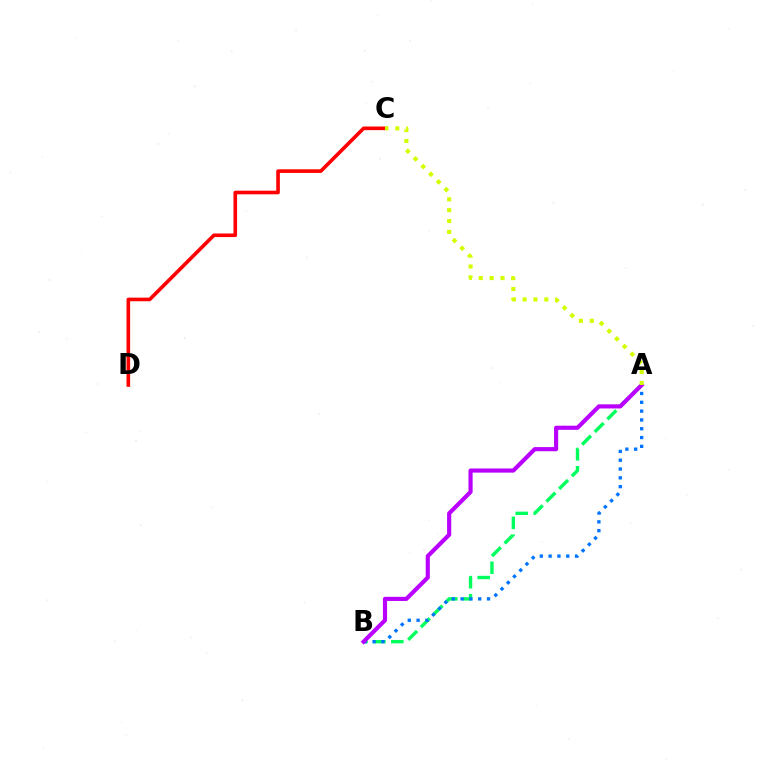{('C', 'D'): [{'color': '#ff0000', 'line_style': 'solid', 'thickness': 2.6}], ('A', 'B'): [{'color': '#00ff5c', 'line_style': 'dashed', 'thickness': 2.44}, {'color': '#0074ff', 'line_style': 'dotted', 'thickness': 2.39}, {'color': '#b900ff', 'line_style': 'solid', 'thickness': 2.98}], ('A', 'C'): [{'color': '#d1ff00', 'line_style': 'dotted', 'thickness': 2.95}]}